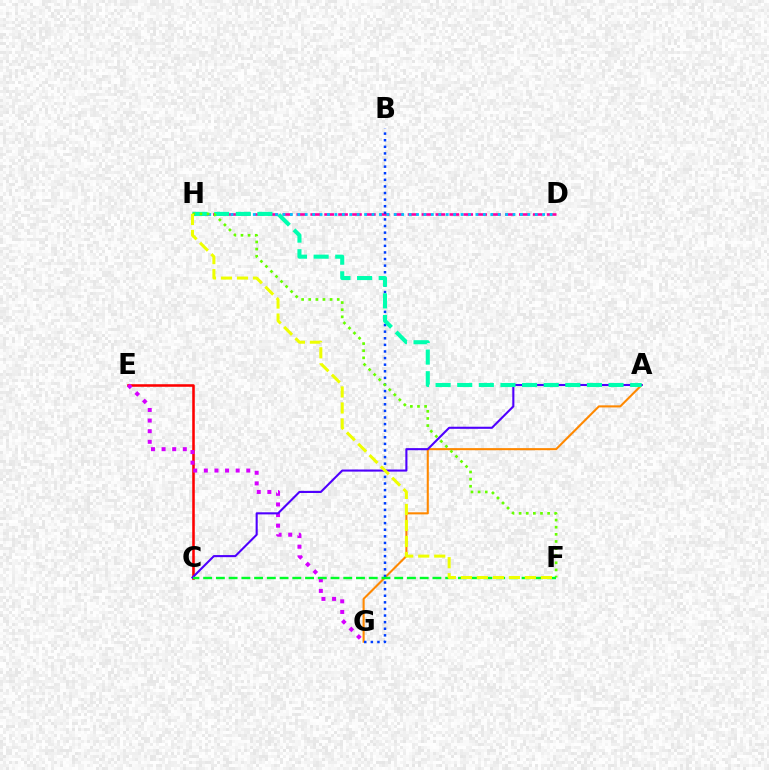{('A', 'G'): [{'color': '#ff8800', 'line_style': 'solid', 'thickness': 1.5}], ('C', 'E'): [{'color': '#ff0000', 'line_style': 'solid', 'thickness': 1.85}], ('D', 'H'): [{'color': '#ff00a0', 'line_style': 'dashed', 'thickness': 1.89}, {'color': '#00c7ff', 'line_style': 'dotted', 'thickness': 2.02}], ('E', 'G'): [{'color': '#d600ff', 'line_style': 'dotted', 'thickness': 2.88}], ('A', 'C'): [{'color': '#4f00ff', 'line_style': 'solid', 'thickness': 1.51}], ('B', 'G'): [{'color': '#003fff', 'line_style': 'dotted', 'thickness': 1.79}], ('A', 'H'): [{'color': '#00ffaf', 'line_style': 'dashed', 'thickness': 2.94}], ('F', 'H'): [{'color': '#66ff00', 'line_style': 'dotted', 'thickness': 1.94}, {'color': '#eeff00', 'line_style': 'dashed', 'thickness': 2.17}], ('C', 'F'): [{'color': '#00ff27', 'line_style': 'dashed', 'thickness': 1.73}]}